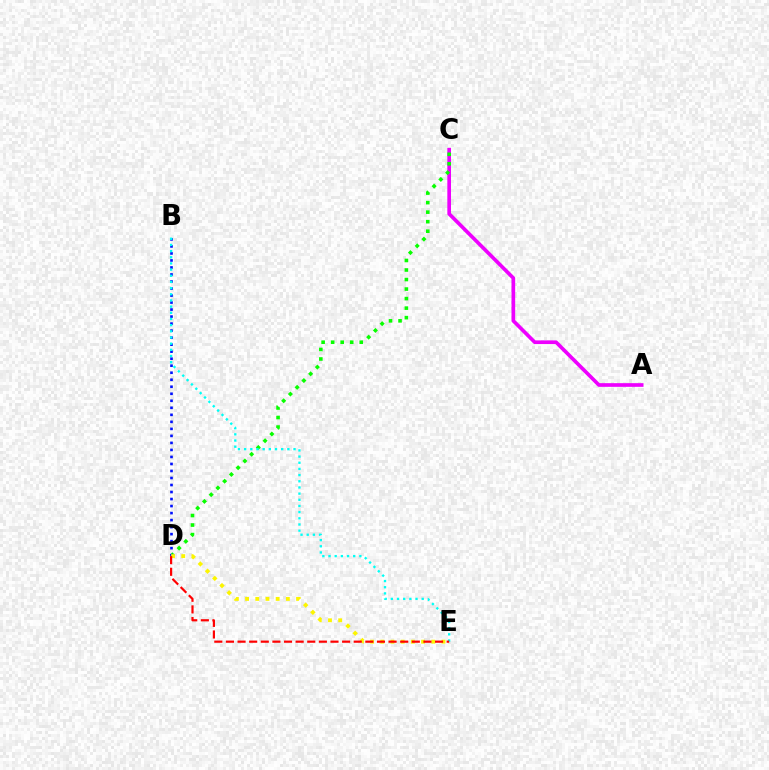{('A', 'C'): [{'color': '#ee00ff', 'line_style': 'solid', 'thickness': 2.64}], ('C', 'D'): [{'color': '#08ff00', 'line_style': 'dotted', 'thickness': 2.59}], ('B', 'D'): [{'color': '#0010ff', 'line_style': 'dotted', 'thickness': 1.91}], ('B', 'E'): [{'color': '#00fff6', 'line_style': 'dotted', 'thickness': 1.68}], ('D', 'E'): [{'color': '#fcf500', 'line_style': 'dotted', 'thickness': 2.77}, {'color': '#ff0000', 'line_style': 'dashed', 'thickness': 1.58}]}